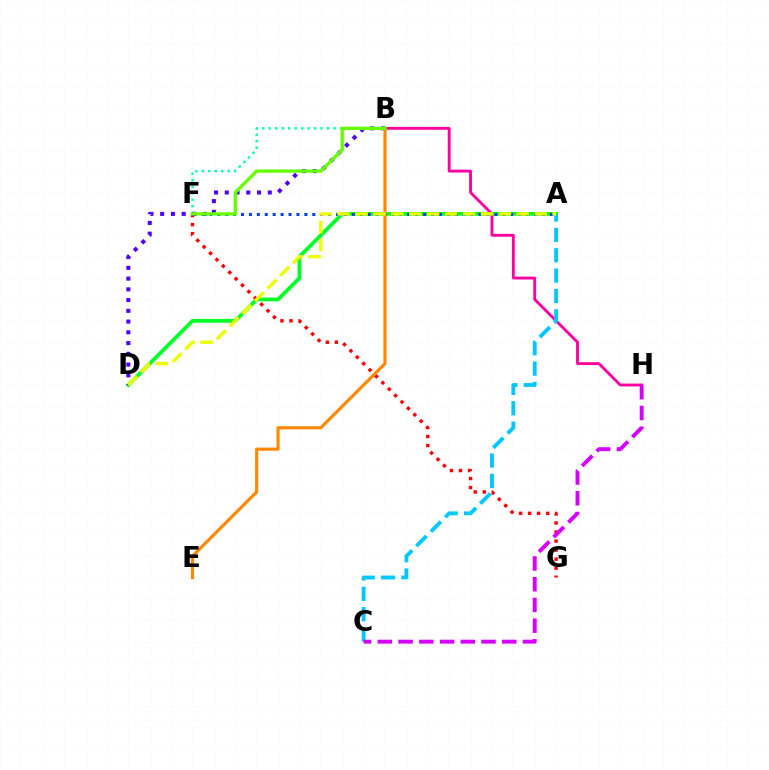{('B', 'F'): [{'color': '#00ffaf', 'line_style': 'dotted', 'thickness': 1.76}, {'color': '#66ff00', 'line_style': 'solid', 'thickness': 2.39}], ('A', 'D'): [{'color': '#00ff27', 'line_style': 'solid', 'thickness': 2.73}, {'color': '#eeff00', 'line_style': 'dashed', 'thickness': 2.44}], ('B', 'H'): [{'color': '#ff00a0', 'line_style': 'solid', 'thickness': 2.06}], ('F', 'G'): [{'color': '#ff0000', 'line_style': 'dotted', 'thickness': 2.46}], ('A', 'C'): [{'color': '#00c7ff', 'line_style': 'dashed', 'thickness': 2.77}], ('C', 'H'): [{'color': '#d600ff', 'line_style': 'dashed', 'thickness': 2.82}], ('A', 'F'): [{'color': '#003fff', 'line_style': 'dotted', 'thickness': 2.15}], ('B', 'D'): [{'color': '#4f00ff', 'line_style': 'dotted', 'thickness': 2.92}], ('B', 'E'): [{'color': '#ff8800', 'line_style': 'solid', 'thickness': 2.27}]}